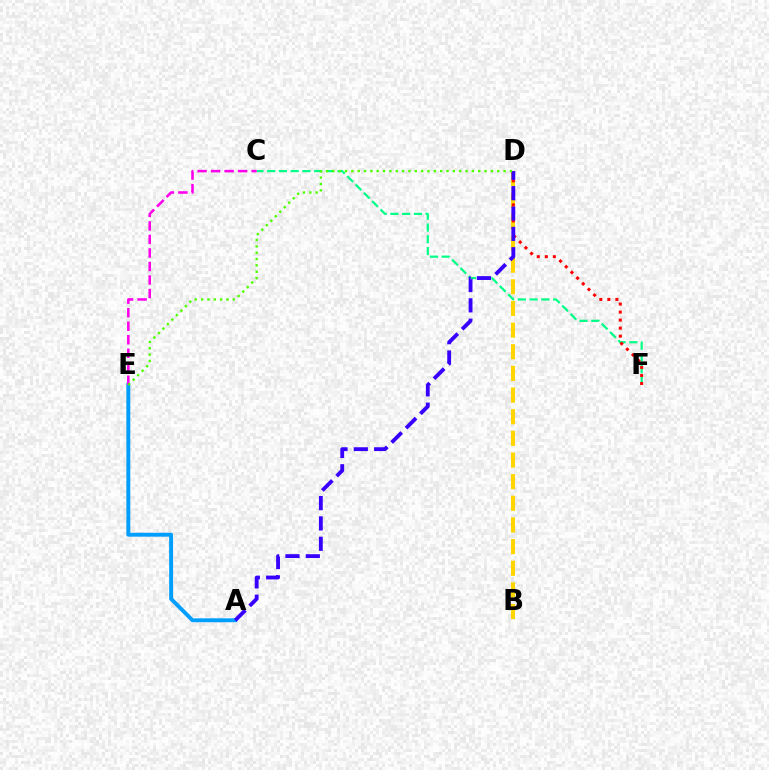{('C', 'F'): [{'color': '#00ff86', 'line_style': 'dashed', 'thickness': 1.6}], ('A', 'E'): [{'color': '#009eff', 'line_style': 'solid', 'thickness': 2.82}], ('B', 'D'): [{'color': '#ffd500', 'line_style': 'dashed', 'thickness': 2.94}], ('D', 'F'): [{'color': '#ff0000', 'line_style': 'dotted', 'thickness': 2.18}], ('A', 'D'): [{'color': '#3700ff', 'line_style': 'dashed', 'thickness': 2.76}], ('C', 'E'): [{'color': '#ff00ed', 'line_style': 'dashed', 'thickness': 1.84}], ('D', 'E'): [{'color': '#4fff00', 'line_style': 'dotted', 'thickness': 1.72}]}